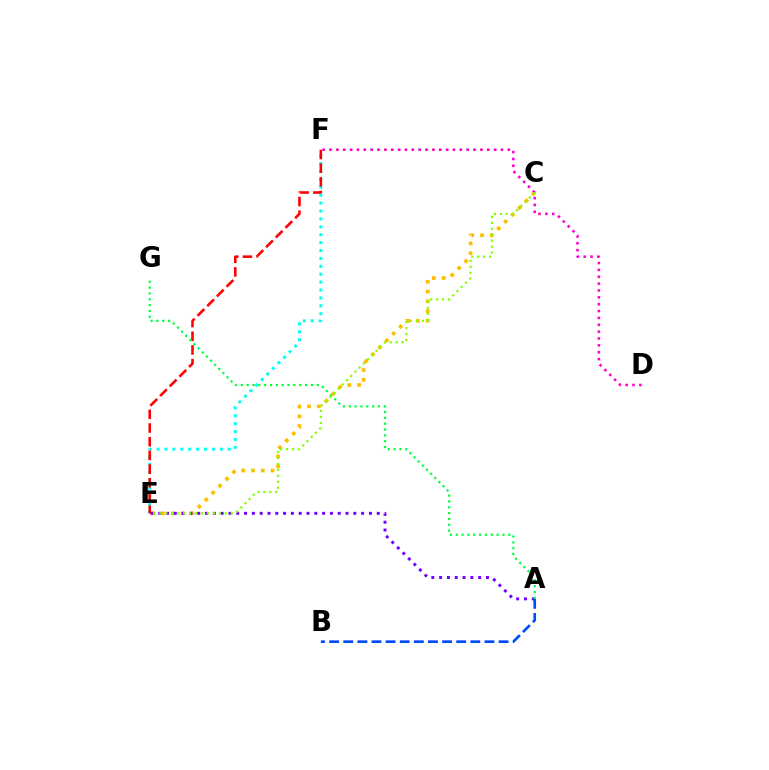{('E', 'F'): [{'color': '#00fff6', 'line_style': 'dotted', 'thickness': 2.15}, {'color': '#ff0000', 'line_style': 'dashed', 'thickness': 1.86}], ('C', 'E'): [{'color': '#ffbd00', 'line_style': 'dotted', 'thickness': 2.66}, {'color': '#84ff00', 'line_style': 'dotted', 'thickness': 1.62}], ('A', 'E'): [{'color': '#7200ff', 'line_style': 'dotted', 'thickness': 2.12}], ('D', 'F'): [{'color': '#ff00cf', 'line_style': 'dotted', 'thickness': 1.86}], ('A', 'B'): [{'color': '#004bff', 'line_style': 'dashed', 'thickness': 1.92}], ('A', 'G'): [{'color': '#00ff39', 'line_style': 'dotted', 'thickness': 1.59}]}